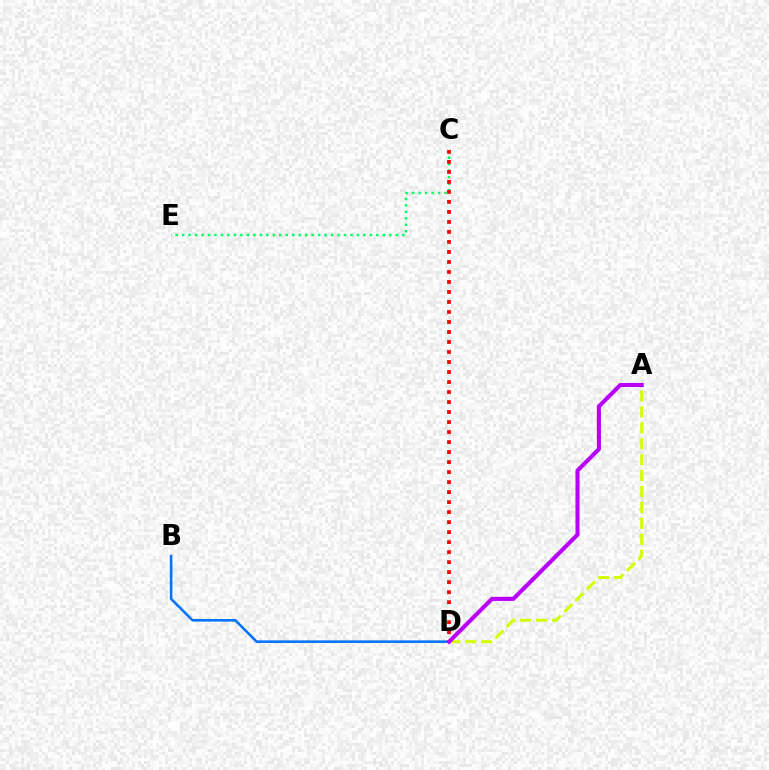{('B', 'D'): [{'color': '#0074ff', 'line_style': 'solid', 'thickness': 1.87}], ('C', 'E'): [{'color': '#00ff5c', 'line_style': 'dotted', 'thickness': 1.76}], ('C', 'D'): [{'color': '#ff0000', 'line_style': 'dotted', 'thickness': 2.72}], ('A', 'D'): [{'color': '#d1ff00', 'line_style': 'dashed', 'thickness': 2.17}, {'color': '#b900ff', 'line_style': 'solid', 'thickness': 2.93}]}